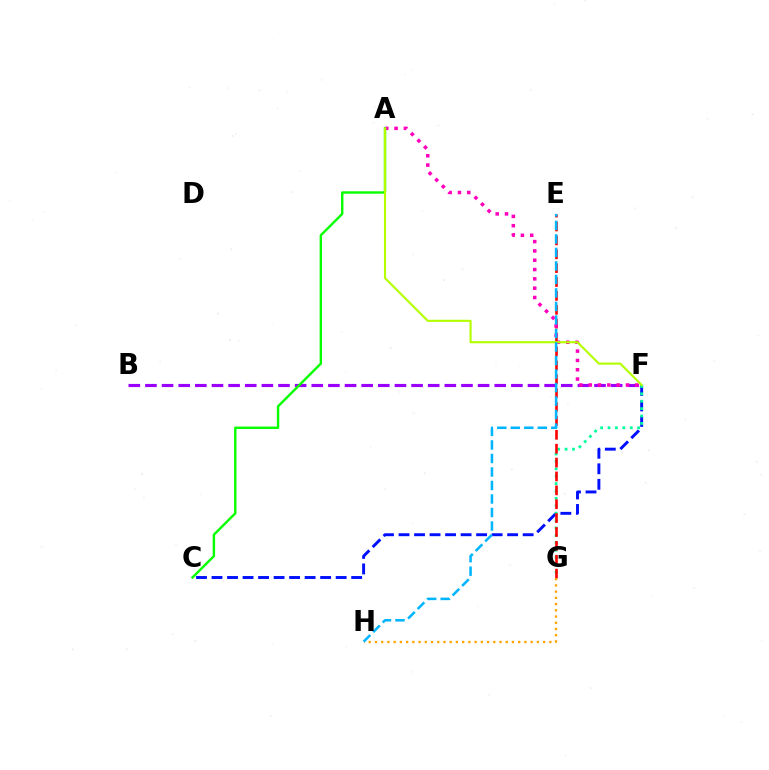{('C', 'F'): [{'color': '#0010ff', 'line_style': 'dashed', 'thickness': 2.11}], ('F', 'G'): [{'color': '#00ff9d', 'line_style': 'dotted', 'thickness': 2.01}], ('B', 'F'): [{'color': '#9b00ff', 'line_style': 'dashed', 'thickness': 2.26}], ('E', 'G'): [{'color': '#ff0000', 'line_style': 'dashed', 'thickness': 1.89}], ('A', 'F'): [{'color': '#ff00bd', 'line_style': 'dotted', 'thickness': 2.53}, {'color': '#b3ff00', 'line_style': 'solid', 'thickness': 1.53}], ('G', 'H'): [{'color': '#ffa500', 'line_style': 'dotted', 'thickness': 1.69}], ('A', 'C'): [{'color': '#08ff00', 'line_style': 'solid', 'thickness': 1.74}], ('E', 'H'): [{'color': '#00b5ff', 'line_style': 'dashed', 'thickness': 1.84}]}